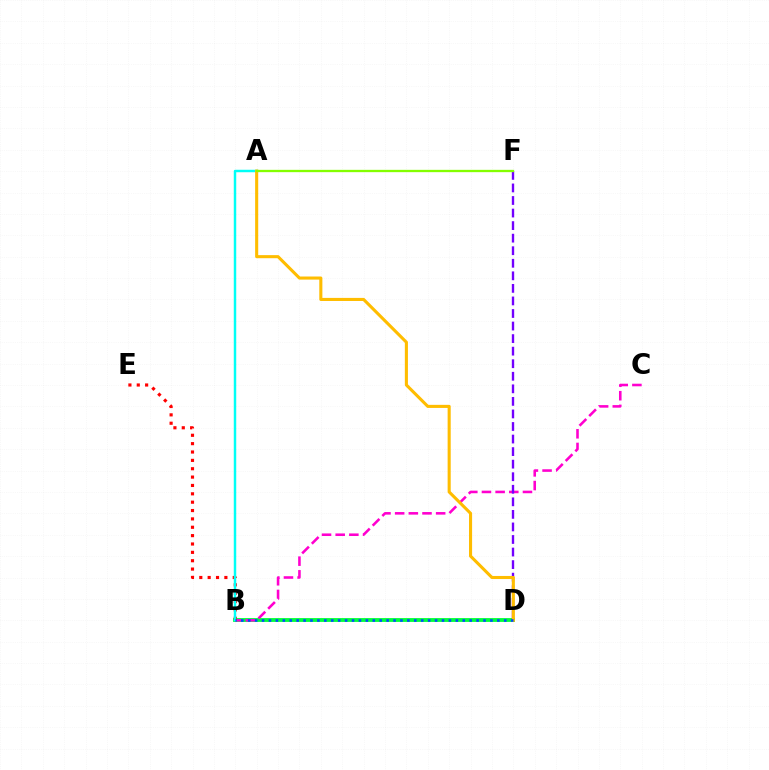{('B', 'D'): [{'color': '#00ff39', 'line_style': 'solid', 'thickness': 2.75}, {'color': '#004bff', 'line_style': 'dotted', 'thickness': 1.88}], ('B', 'C'): [{'color': '#ff00cf', 'line_style': 'dashed', 'thickness': 1.86}], ('B', 'E'): [{'color': '#ff0000', 'line_style': 'dotted', 'thickness': 2.27}], ('D', 'F'): [{'color': '#7200ff', 'line_style': 'dashed', 'thickness': 1.71}], ('A', 'B'): [{'color': '#00fff6', 'line_style': 'solid', 'thickness': 1.77}], ('A', 'D'): [{'color': '#ffbd00', 'line_style': 'solid', 'thickness': 2.22}], ('A', 'F'): [{'color': '#84ff00', 'line_style': 'solid', 'thickness': 1.66}]}